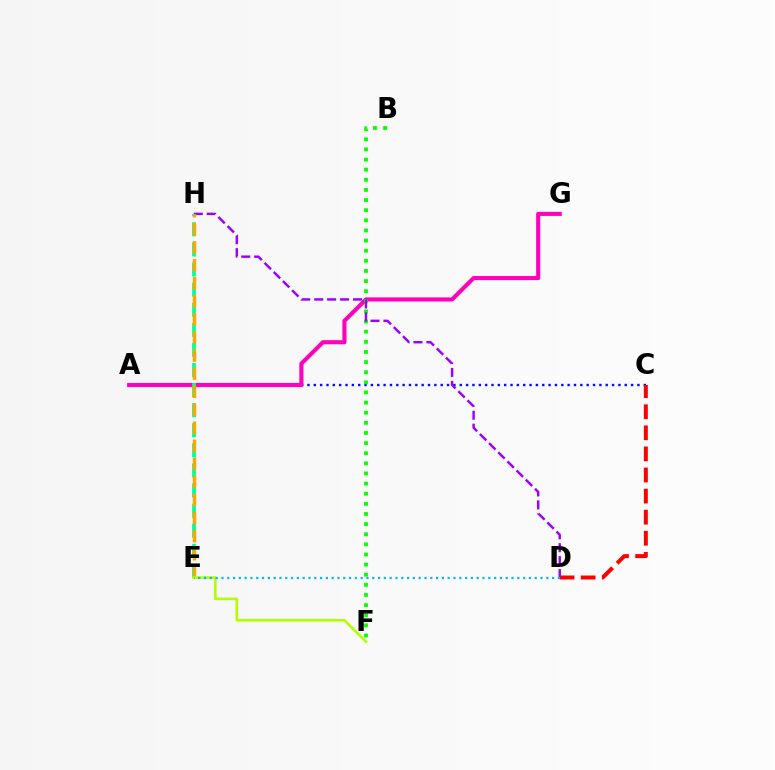{('A', 'C'): [{'color': '#0010ff', 'line_style': 'dotted', 'thickness': 1.72}], ('C', 'D'): [{'color': '#ff0000', 'line_style': 'dashed', 'thickness': 2.86}], ('A', 'G'): [{'color': '#ff00bd', 'line_style': 'solid', 'thickness': 2.96}], ('B', 'F'): [{'color': '#08ff00', 'line_style': 'dotted', 'thickness': 2.75}], ('D', 'H'): [{'color': '#9b00ff', 'line_style': 'dashed', 'thickness': 1.76}], ('E', 'H'): [{'color': '#00ff9d', 'line_style': 'dashed', 'thickness': 2.73}, {'color': '#ffa500', 'line_style': 'dashed', 'thickness': 2.45}], ('E', 'F'): [{'color': '#b3ff00', 'line_style': 'solid', 'thickness': 1.89}], ('D', 'E'): [{'color': '#00b5ff', 'line_style': 'dotted', 'thickness': 1.58}]}